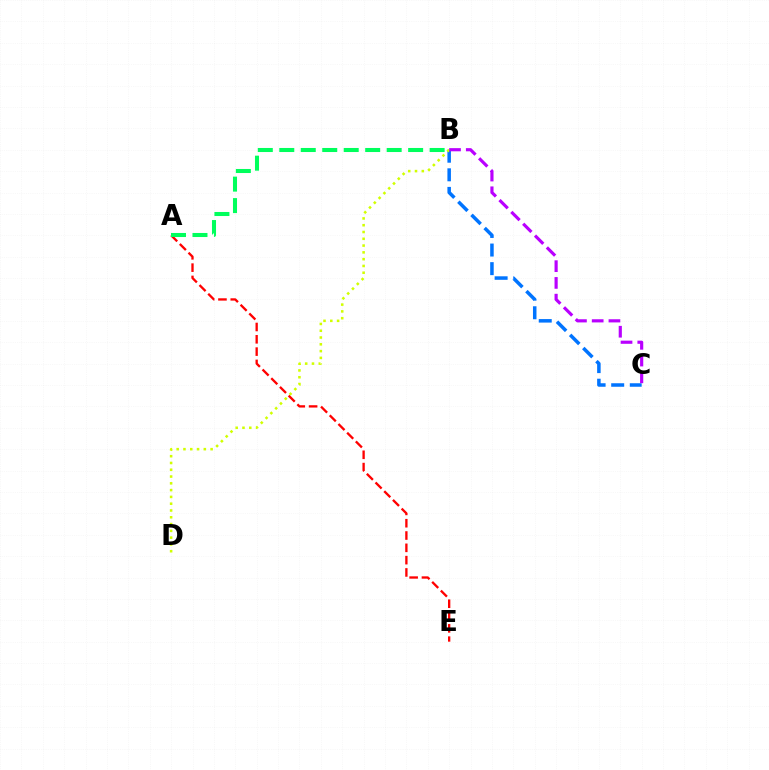{('A', 'E'): [{'color': '#ff0000', 'line_style': 'dashed', 'thickness': 1.67}], ('B', 'C'): [{'color': '#0074ff', 'line_style': 'dashed', 'thickness': 2.53}, {'color': '#b900ff', 'line_style': 'dashed', 'thickness': 2.27}], ('B', 'D'): [{'color': '#d1ff00', 'line_style': 'dotted', 'thickness': 1.84}], ('A', 'B'): [{'color': '#00ff5c', 'line_style': 'dashed', 'thickness': 2.92}]}